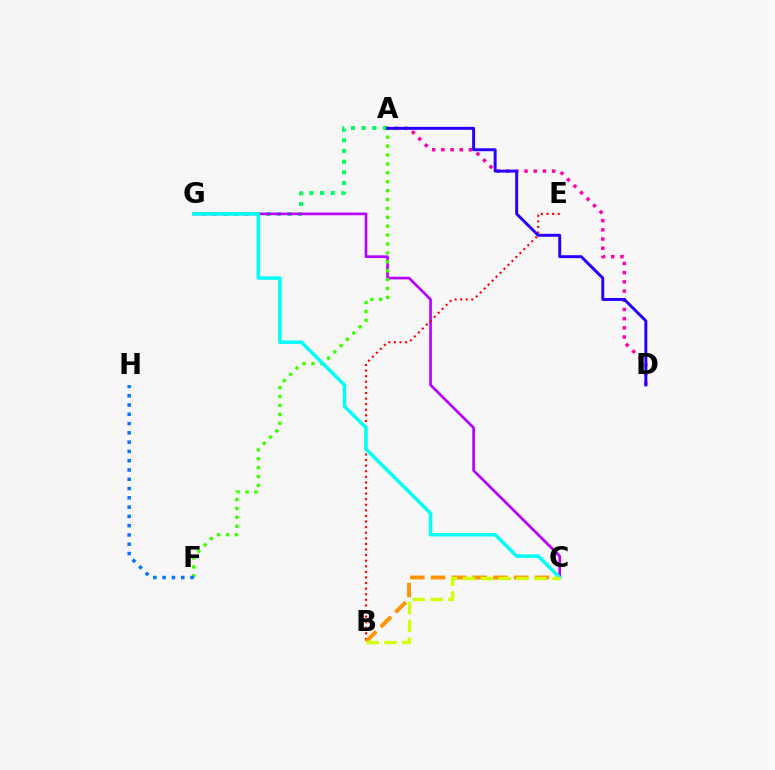{('A', 'G'): [{'color': '#00ff5c', 'line_style': 'dotted', 'thickness': 2.9}], ('C', 'G'): [{'color': '#b900ff', 'line_style': 'solid', 'thickness': 1.93}, {'color': '#00fff6', 'line_style': 'solid', 'thickness': 2.51}], ('B', 'E'): [{'color': '#ff0000', 'line_style': 'dotted', 'thickness': 1.52}], ('B', 'C'): [{'color': '#ff9400', 'line_style': 'dashed', 'thickness': 2.82}, {'color': '#d1ff00', 'line_style': 'dashed', 'thickness': 2.42}], ('A', 'D'): [{'color': '#ff00ac', 'line_style': 'dotted', 'thickness': 2.5}, {'color': '#2500ff', 'line_style': 'solid', 'thickness': 2.12}], ('A', 'F'): [{'color': '#3dff00', 'line_style': 'dotted', 'thickness': 2.42}], ('F', 'H'): [{'color': '#0074ff', 'line_style': 'dotted', 'thickness': 2.52}]}